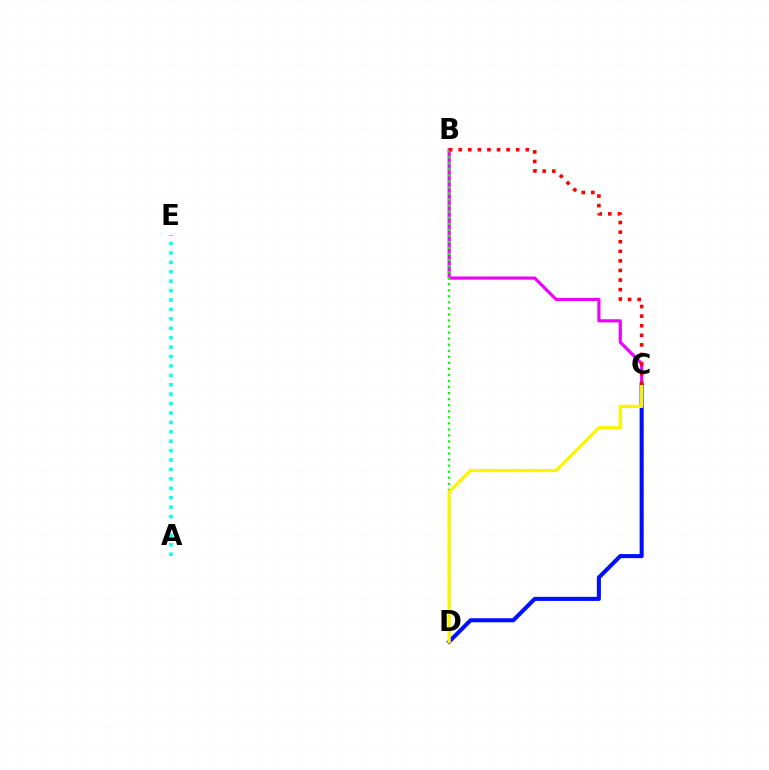{('C', 'D'): [{'color': '#0010ff', 'line_style': 'solid', 'thickness': 2.93}, {'color': '#fcf500', 'line_style': 'solid', 'thickness': 2.36}], ('B', 'C'): [{'color': '#ee00ff', 'line_style': 'solid', 'thickness': 2.26}, {'color': '#ff0000', 'line_style': 'dotted', 'thickness': 2.6}], ('A', 'E'): [{'color': '#00fff6', 'line_style': 'dotted', 'thickness': 2.56}], ('B', 'D'): [{'color': '#08ff00', 'line_style': 'dotted', 'thickness': 1.64}]}